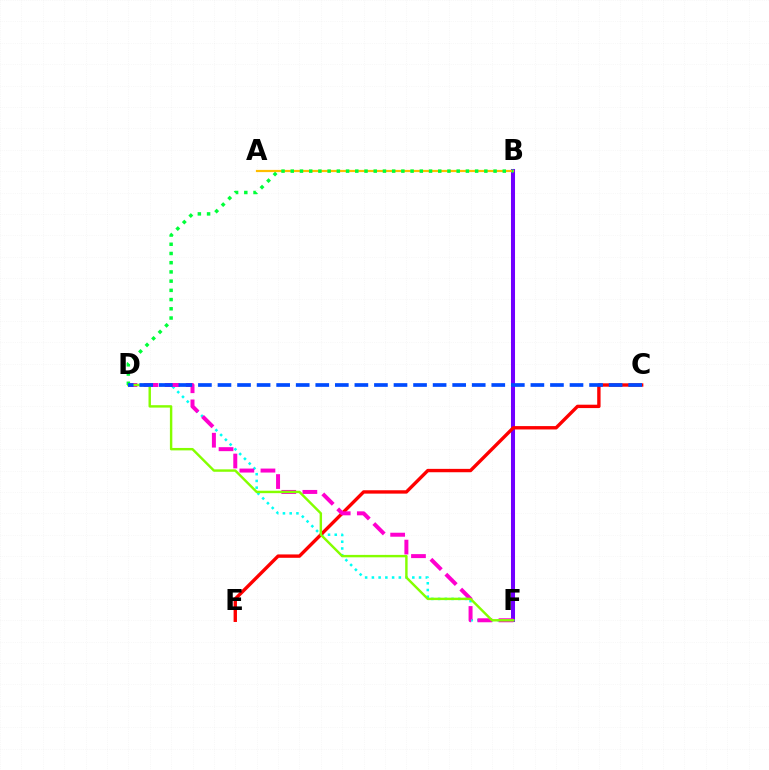{('B', 'F'): [{'color': '#7200ff', 'line_style': 'solid', 'thickness': 2.91}], ('A', 'B'): [{'color': '#ffbd00', 'line_style': 'solid', 'thickness': 1.59}], ('D', 'F'): [{'color': '#00fff6', 'line_style': 'dotted', 'thickness': 1.83}, {'color': '#ff00cf', 'line_style': 'dashed', 'thickness': 2.87}, {'color': '#84ff00', 'line_style': 'solid', 'thickness': 1.75}], ('C', 'E'): [{'color': '#ff0000', 'line_style': 'solid', 'thickness': 2.43}], ('B', 'D'): [{'color': '#00ff39', 'line_style': 'dotted', 'thickness': 2.5}], ('C', 'D'): [{'color': '#004bff', 'line_style': 'dashed', 'thickness': 2.66}]}